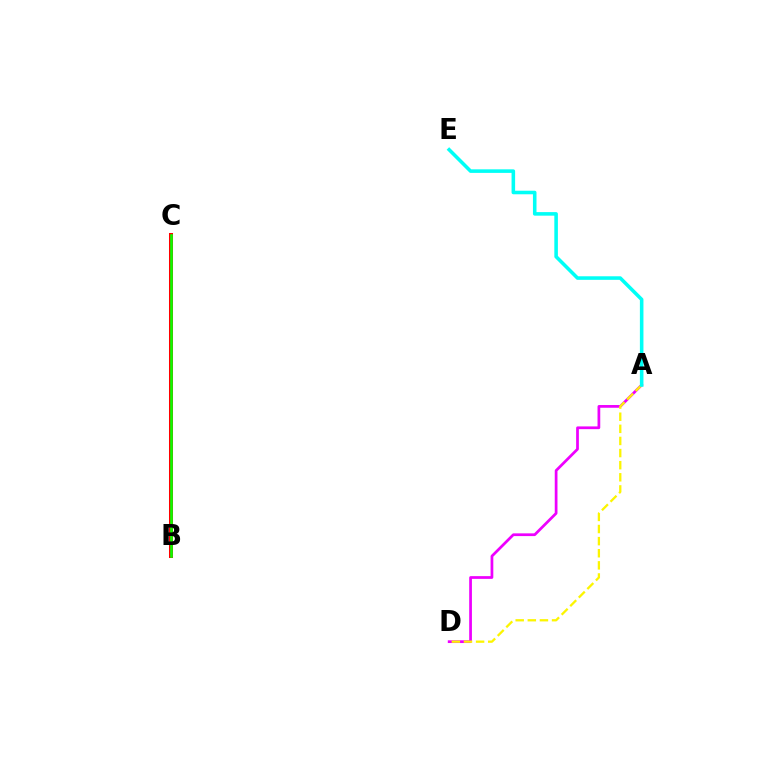{('A', 'D'): [{'color': '#ee00ff', 'line_style': 'solid', 'thickness': 1.97}, {'color': '#fcf500', 'line_style': 'dashed', 'thickness': 1.65}], ('B', 'C'): [{'color': '#0010ff', 'line_style': 'dotted', 'thickness': 2.86}, {'color': '#ff0000', 'line_style': 'solid', 'thickness': 2.9}, {'color': '#08ff00', 'line_style': 'solid', 'thickness': 1.89}], ('A', 'E'): [{'color': '#00fff6', 'line_style': 'solid', 'thickness': 2.56}]}